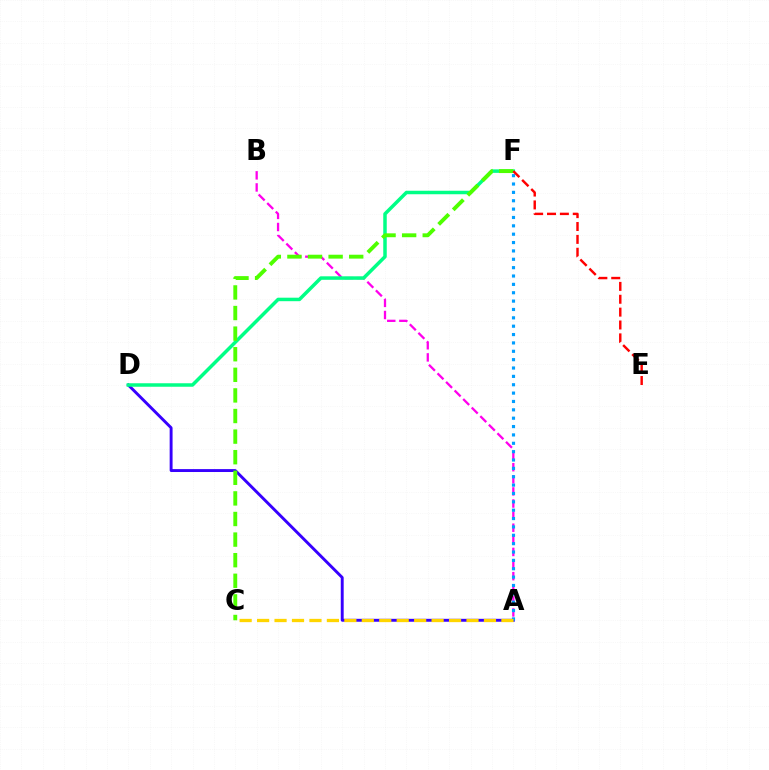{('A', 'D'): [{'color': '#3700ff', 'line_style': 'solid', 'thickness': 2.1}], ('A', 'B'): [{'color': '#ff00ed', 'line_style': 'dashed', 'thickness': 1.64}], ('D', 'F'): [{'color': '#00ff86', 'line_style': 'solid', 'thickness': 2.52}], ('C', 'F'): [{'color': '#4fff00', 'line_style': 'dashed', 'thickness': 2.8}], ('A', 'F'): [{'color': '#009eff', 'line_style': 'dotted', 'thickness': 2.27}], ('E', 'F'): [{'color': '#ff0000', 'line_style': 'dashed', 'thickness': 1.75}], ('A', 'C'): [{'color': '#ffd500', 'line_style': 'dashed', 'thickness': 2.37}]}